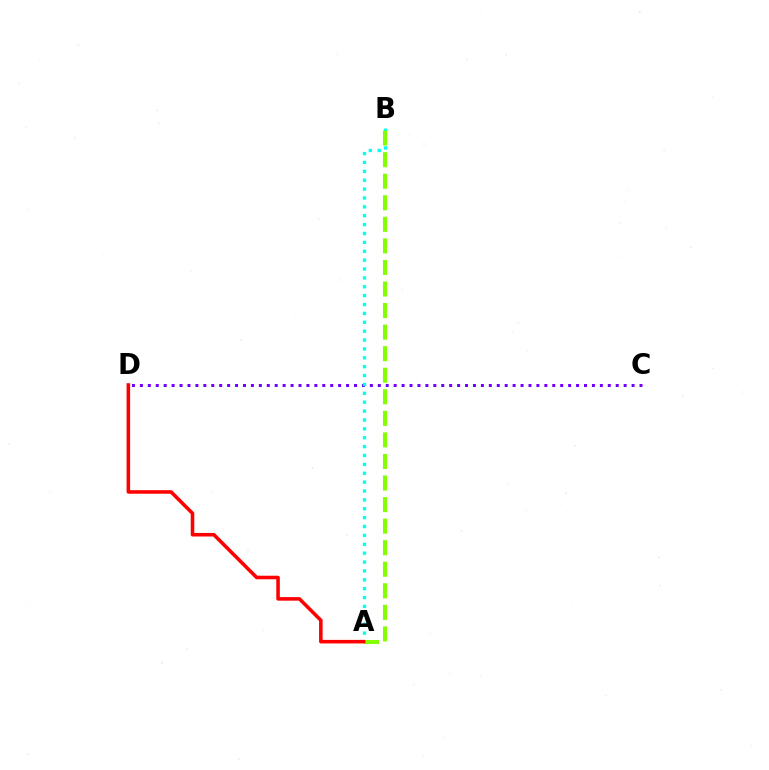{('C', 'D'): [{'color': '#7200ff', 'line_style': 'dotted', 'thickness': 2.15}], ('A', 'B'): [{'color': '#00fff6', 'line_style': 'dotted', 'thickness': 2.41}, {'color': '#84ff00', 'line_style': 'dashed', 'thickness': 2.93}], ('A', 'D'): [{'color': '#ff0000', 'line_style': 'solid', 'thickness': 2.56}]}